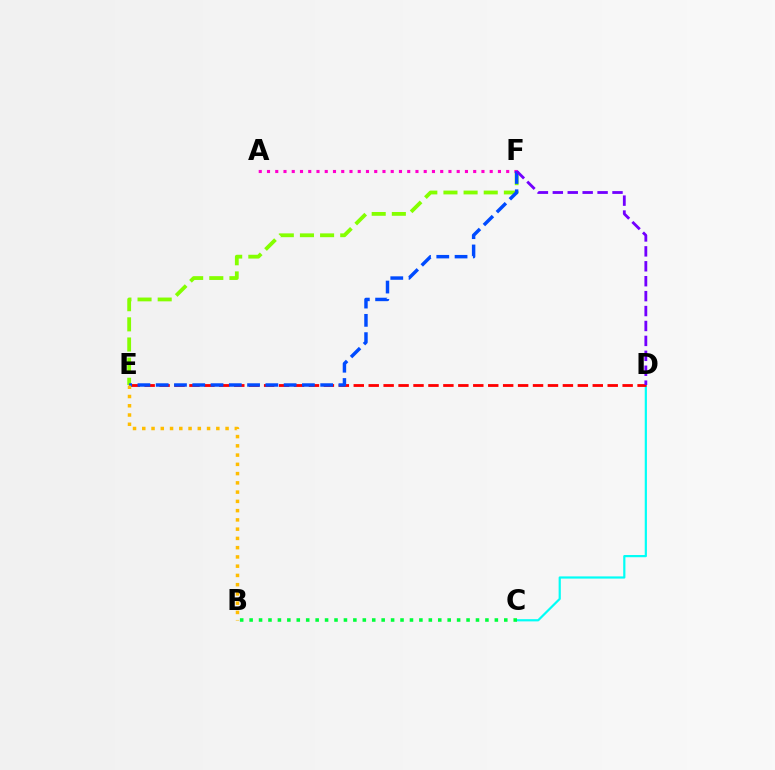{('C', 'D'): [{'color': '#00fff6', 'line_style': 'solid', 'thickness': 1.59}], ('B', 'C'): [{'color': '#00ff39', 'line_style': 'dotted', 'thickness': 2.56}], ('E', 'F'): [{'color': '#84ff00', 'line_style': 'dashed', 'thickness': 2.74}, {'color': '#004bff', 'line_style': 'dashed', 'thickness': 2.48}], ('D', 'E'): [{'color': '#ff0000', 'line_style': 'dashed', 'thickness': 2.03}], ('A', 'F'): [{'color': '#ff00cf', 'line_style': 'dotted', 'thickness': 2.24}], ('B', 'E'): [{'color': '#ffbd00', 'line_style': 'dotted', 'thickness': 2.51}], ('D', 'F'): [{'color': '#7200ff', 'line_style': 'dashed', 'thickness': 2.03}]}